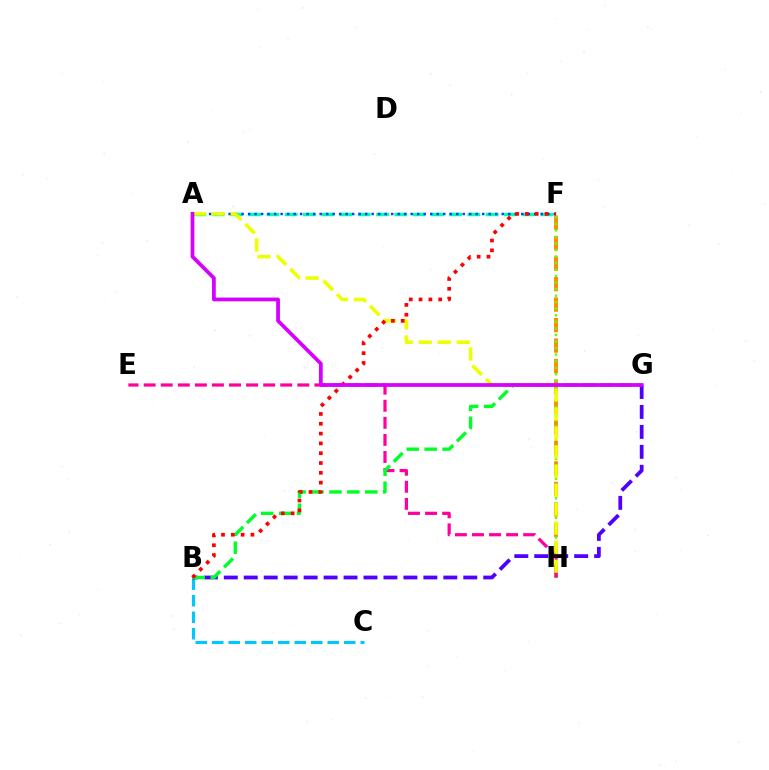{('A', 'F'): [{'color': '#00ffaf', 'line_style': 'dashed', 'thickness': 2.48}, {'color': '#003fff', 'line_style': 'dotted', 'thickness': 1.77}], ('B', 'C'): [{'color': '#00c7ff', 'line_style': 'dashed', 'thickness': 2.24}], ('F', 'H'): [{'color': '#ff8800', 'line_style': 'dashed', 'thickness': 2.78}, {'color': '#66ff00', 'line_style': 'dotted', 'thickness': 1.78}], ('B', 'G'): [{'color': '#4f00ff', 'line_style': 'dashed', 'thickness': 2.71}, {'color': '#00ff27', 'line_style': 'dashed', 'thickness': 2.44}], ('E', 'H'): [{'color': '#ff00a0', 'line_style': 'dashed', 'thickness': 2.32}], ('A', 'H'): [{'color': '#eeff00', 'line_style': 'dashed', 'thickness': 2.58}], ('B', 'F'): [{'color': '#ff0000', 'line_style': 'dotted', 'thickness': 2.67}], ('A', 'G'): [{'color': '#d600ff', 'line_style': 'solid', 'thickness': 2.7}]}